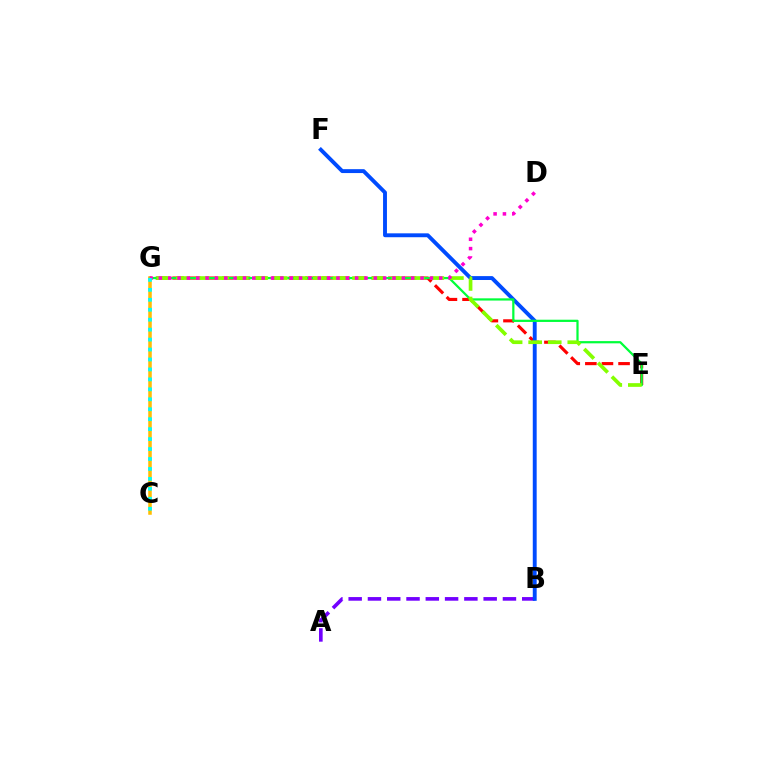{('E', 'G'): [{'color': '#ff0000', 'line_style': 'dashed', 'thickness': 2.26}, {'color': '#00ff39', 'line_style': 'solid', 'thickness': 1.61}, {'color': '#84ff00', 'line_style': 'dashed', 'thickness': 2.66}], ('A', 'B'): [{'color': '#7200ff', 'line_style': 'dashed', 'thickness': 2.62}], ('B', 'F'): [{'color': '#004bff', 'line_style': 'solid', 'thickness': 2.8}], ('C', 'G'): [{'color': '#ffbd00', 'line_style': 'solid', 'thickness': 2.53}, {'color': '#00fff6', 'line_style': 'dotted', 'thickness': 2.7}], ('D', 'G'): [{'color': '#ff00cf', 'line_style': 'dotted', 'thickness': 2.54}]}